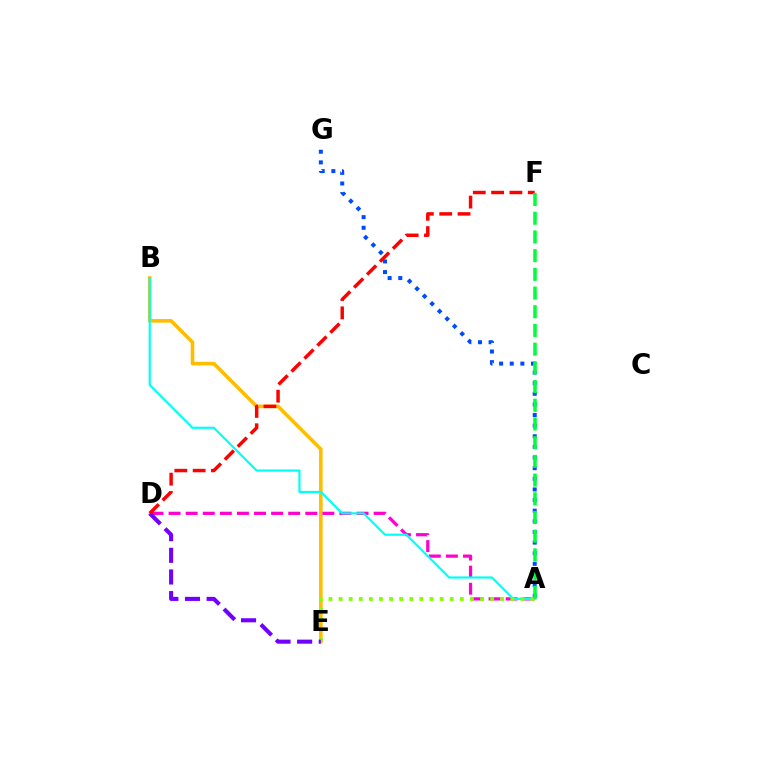{('B', 'E'): [{'color': '#ffbd00', 'line_style': 'solid', 'thickness': 2.59}], ('A', 'D'): [{'color': '#ff00cf', 'line_style': 'dashed', 'thickness': 2.32}], ('A', 'G'): [{'color': '#004bff', 'line_style': 'dotted', 'thickness': 2.89}], ('A', 'B'): [{'color': '#00fff6', 'line_style': 'solid', 'thickness': 1.57}], ('A', 'E'): [{'color': '#84ff00', 'line_style': 'dotted', 'thickness': 2.75}], ('D', 'E'): [{'color': '#7200ff', 'line_style': 'dashed', 'thickness': 2.94}], ('D', 'F'): [{'color': '#ff0000', 'line_style': 'dashed', 'thickness': 2.49}], ('A', 'F'): [{'color': '#00ff39', 'line_style': 'dashed', 'thickness': 2.54}]}